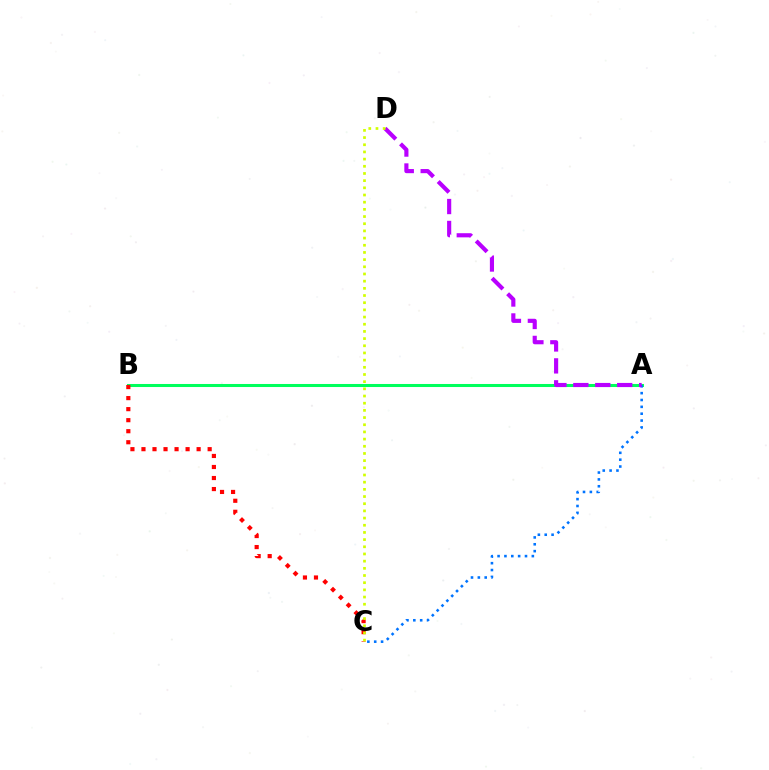{('A', 'B'): [{'color': '#00ff5c', 'line_style': 'solid', 'thickness': 2.19}], ('B', 'C'): [{'color': '#ff0000', 'line_style': 'dotted', 'thickness': 3.0}], ('A', 'C'): [{'color': '#0074ff', 'line_style': 'dotted', 'thickness': 1.86}], ('A', 'D'): [{'color': '#b900ff', 'line_style': 'dashed', 'thickness': 2.98}], ('C', 'D'): [{'color': '#d1ff00', 'line_style': 'dotted', 'thickness': 1.95}]}